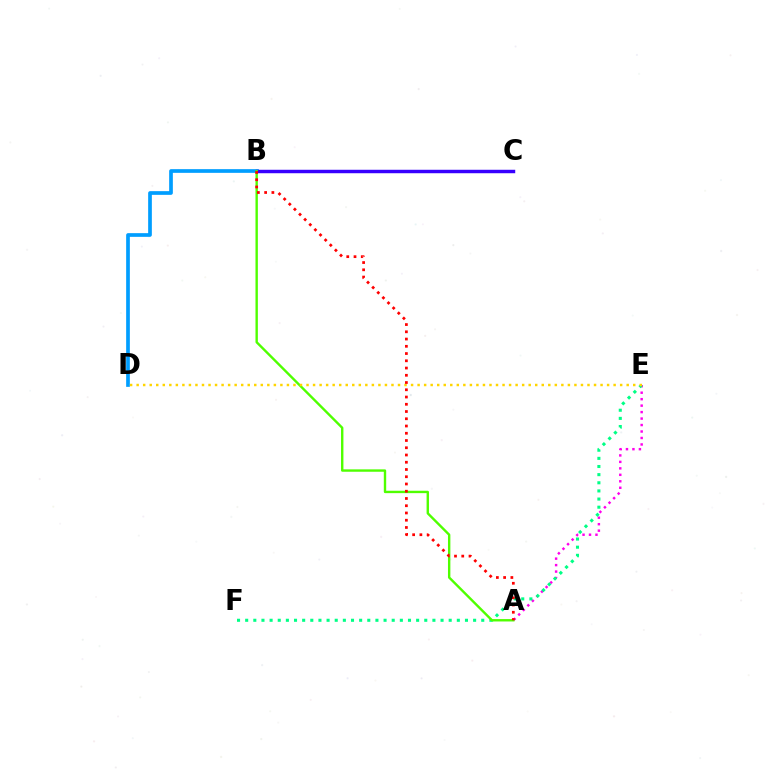{('A', 'E'): [{'color': '#ff00ed', 'line_style': 'dotted', 'thickness': 1.76}], ('B', 'D'): [{'color': '#009eff', 'line_style': 'solid', 'thickness': 2.66}], ('E', 'F'): [{'color': '#00ff86', 'line_style': 'dotted', 'thickness': 2.21}], ('B', 'C'): [{'color': '#3700ff', 'line_style': 'solid', 'thickness': 2.49}], ('A', 'B'): [{'color': '#4fff00', 'line_style': 'solid', 'thickness': 1.72}, {'color': '#ff0000', 'line_style': 'dotted', 'thickness': 1.97}], ('D', 'E'): [{'color': '#ffd500', 'line_style': 'dotted', 'thickness': 1.78}]}